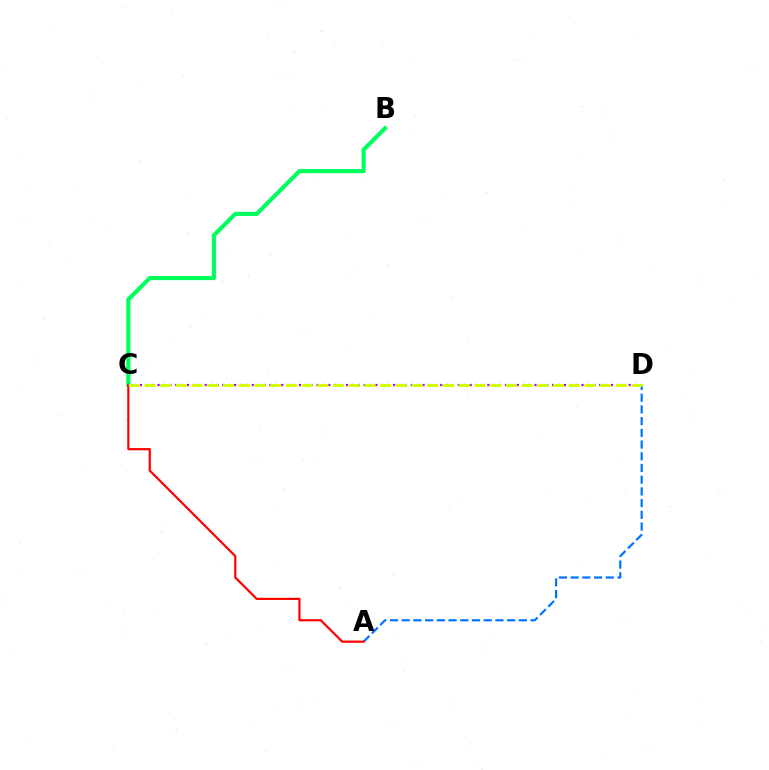{('A', 'D'): [{'color': '#0074ff', 'line_style': 'dashed', 'thickness': 1.59}], ('B', 'C'): [{'color': '#00ff5c', 'line_style': 'solid', 'thickness': 2.97}], ('A', 'C'): [{'color': '#ff0000', 'line_style': 'solid', 'thickness': 1.58}], ('C', 'D'): [{'color': '#b900ff', 'line_style': 'dotted', 'thickness': 1.6}, {'color': '#d1ff00', 'line_style': 'dashed', 'thickness': 2.13}]}